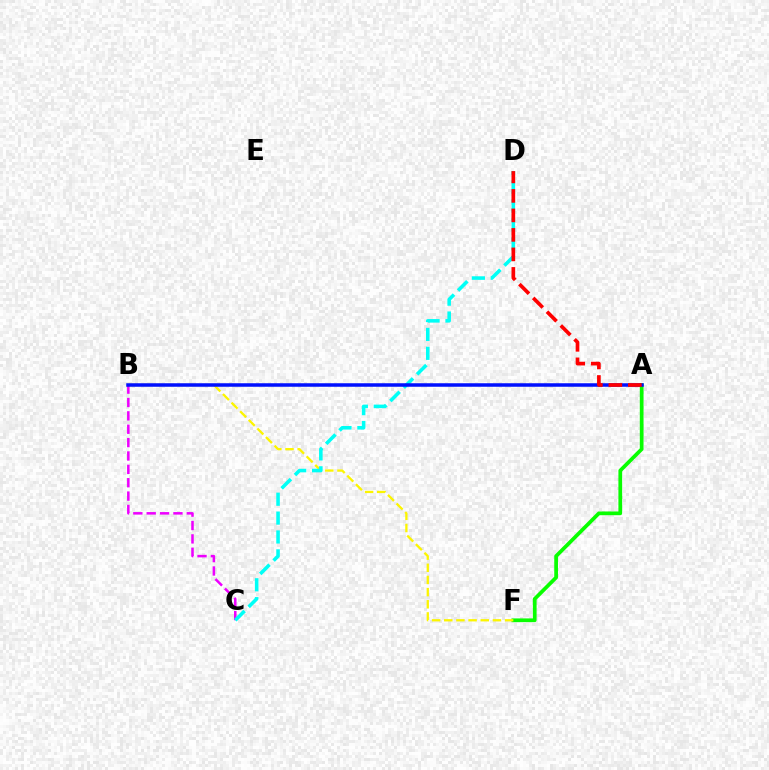{('A', 'F'): [{'color': '#08ff00', 'line_style': 'solid', 'thickness': 2.69}], ('B', 'F'): [{'color': '#fcf500', 'line_style': 'dashed', 'thickness': 1.65}], ('B', 'C'): [{'color': '#ee00ff', 'line_style': 'dashed', 'thickness': 1.82}], ('C', 'D'): [{'color': '#00fff6', 'line_style': 'dashed', 'thickness': 2.57}], ('A', 'B'): [{'color': '#0010ff', 'line_style': 'solid', 'thickness': 2.53}], ('A', 'D'): [{'color': '#ff0000', 'line_style': 'dashed', 'thickness': 2.65}]}